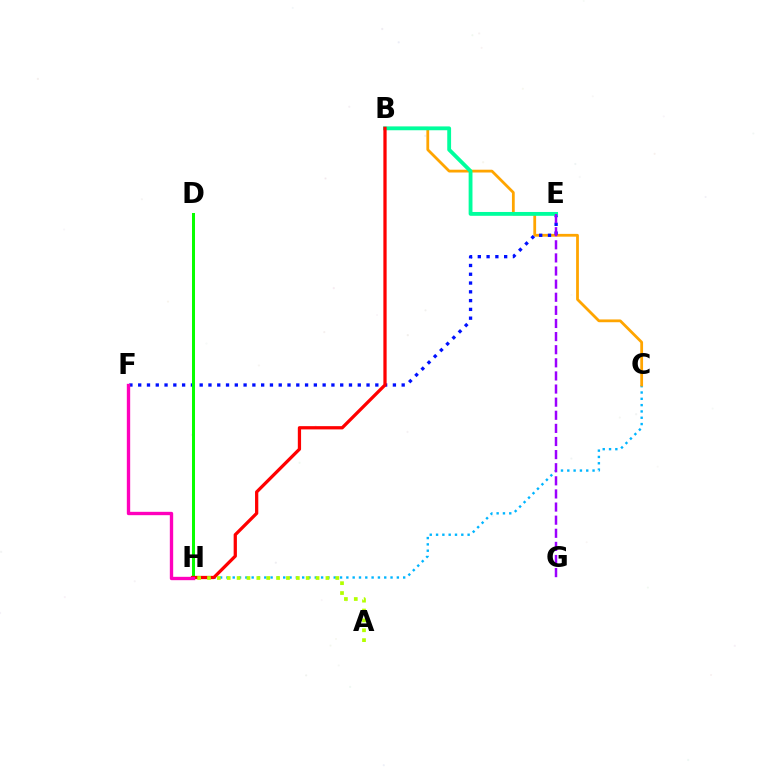{('C', 'H'): [{'color': '#00b5ff', 'line_style': 'dotted', 'thickness': 1.72}], ('B', 'C'): [{'color': '#ffa500', 'line_style': 'solid', 'thickness': 2.0}], ('E', 'F'): [{'color': '#0010ff', 'line_style': 'dotted', 'thickness': 2.39}], ('D', 'H'): [{'color': '#08ff00', 'line_style': 'solid', 'thickness': 2.17}], ('B', 'E'): [{'color': '#00ff9d', 'line_style': 'solid', 'thickness': 2.76}], ('B', 'H'): [{'color': '#ff0000', 'line_style': 'solid', 'thickness': 2.35}], ('E', 'G'): [{'color': '#9b00ff', 'line_style': 'dashed', 'thickness': 1.78}], ('A', 'H'): [{'color': '#b3ff00', 'line_style': 'dotted', 'thickness': 2.68}], ('F', 'H'): [{'color': '#ff00bd', 'line_style': 'solid', 'thickness': 2.41}]}